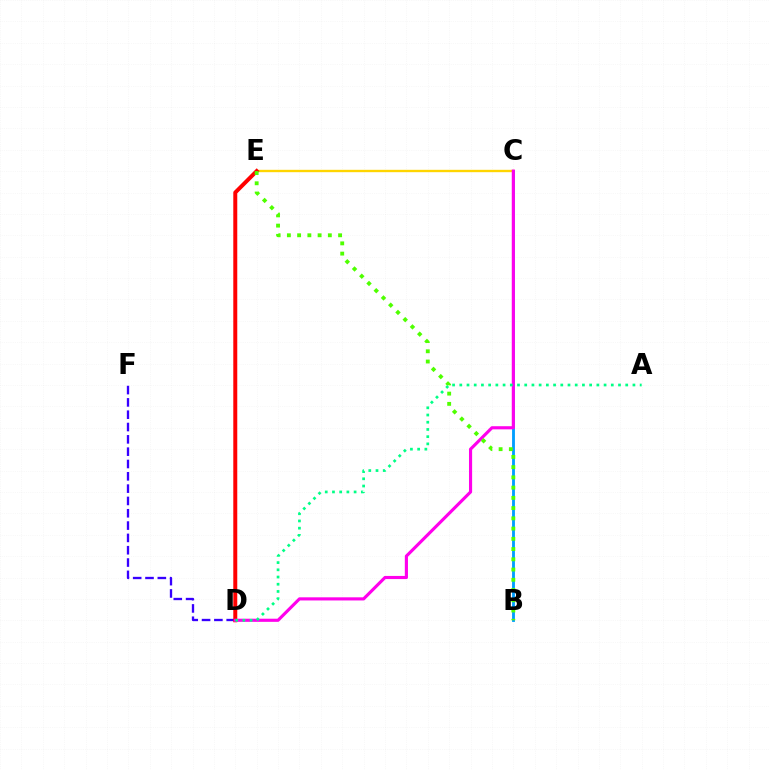{('D', 'F'): [{'color': '#3700ff', 'line_style': 'dashed', 'thickness': 1.67}], ('C', 'E'): [{'color': '#ffd500', 'line_style': 'solid', 'thickness': 1.7}], ('B', 'C'): [{'color': '#009eff', 'line_style': 'solid', 'thickness': 2.05}], ('D', 'E'): [{'color': '#ff0000', 'line_style': 'solid', 'thickness': 2.86}], ('C', 'D'): [{'color': '#ff00ed', 'line_style': 'solid', 'thickness': 2.26}], ('B', 'E'): [{'color': '#4fff00', 'line_style': 'dotted', 'thickness': 2.78}], ('A', 'D'): [{'color': '#00ff86', 'line_style': 'dotted', 'thickness': 1.96}]}